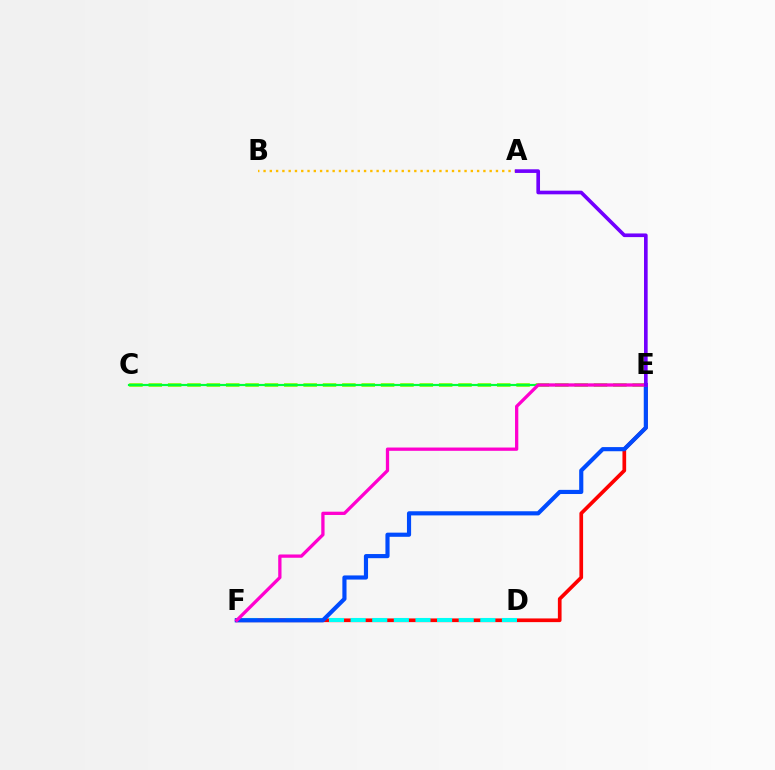{('A', 'B'): [{'color': '#ffbd00', 'line_style': 'dotted', 'thickness': 1.71}], ('E', 'F'): [{'color': '#ff0000', 'line_style': 'solid', 'thickness': 2.66}, {'color': '#004bff', 'line_style': 'solid', 'thickness': 2.99}, {'color': '#ff00cf', 'line_style': 'solid', 'thickness': 2.36}], ('D', 'F'): [{'color': '#00fff6', 'line_style': 'dashed', 'thickness': 2.94}], ('C', 'E'): [{'color': '#84ff00', 'line_style': 'dashed', 'thickness': 2.63}, {'color': '#00ff39', 'line_style': 'solid', 'thickness': 1.57}], ('A', 'E'): [{'color': '#7200ff', 'line_style': 'solid', 'thickness': 2.63}]}